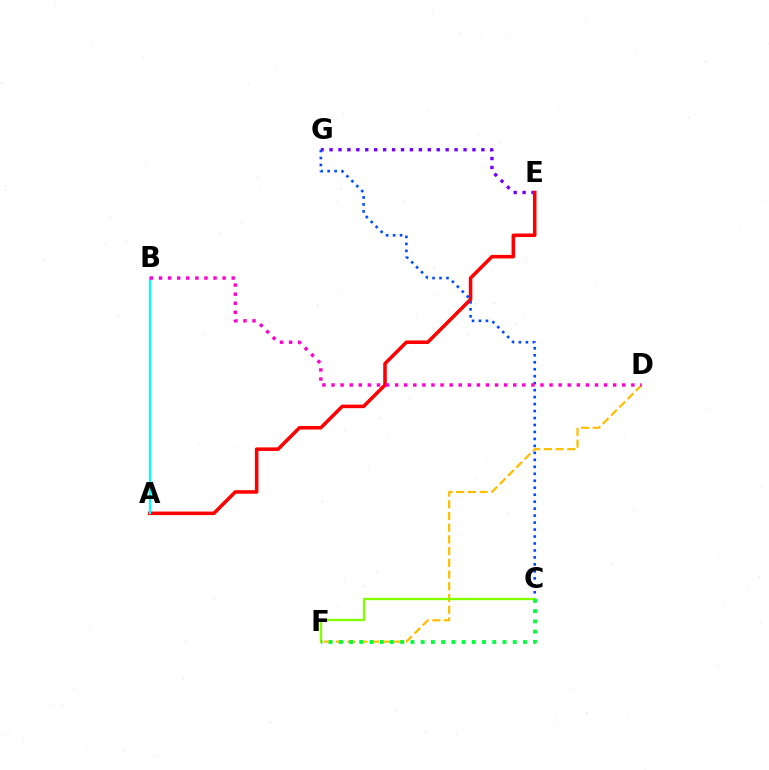{('E', 'G'): [{'color': '#7200ff', 'line_style': 'dotted', 'thickness': 2.43}], ('A', 'E'): [{'color': '#ff0000', 'line_style': 'solid', 'thickness': 2.55}], ('D', 'F'): [{'color': '#ffbd00', 'line_style': 'dashed', 'thickness': 1.59}], ('C', 'G'): [{'color': '#004bff', 'line_style': 'dotted', 'thickness': 1.89}], ('A', 'B'): [{'color': '#00fff6', 'line_style': 'solid', 'thickness': 1.66}], ('C', 'F'): [{'color': '#84ff00', 'line_style': 'solid', 'thickness': 1.68}, {'color': '#00ff39', 'line_style': 'dotted', 'thickness': 2.78}], ('B', 'D'): [{'color': '#ff00cf', 'line_style': 'dotted', 'thickness': 2.47}]}